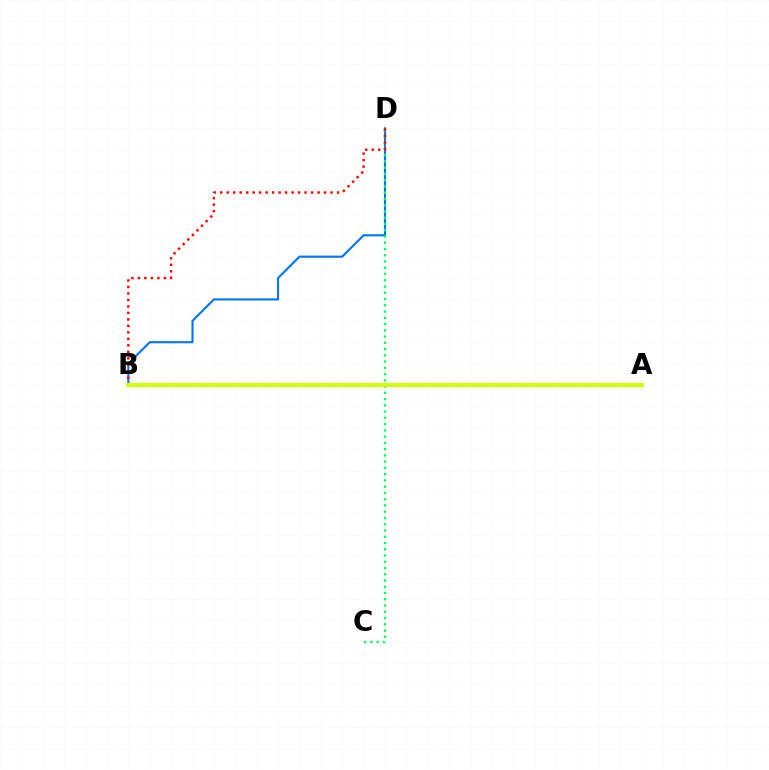{('A', 'B'): [{'color': '#b900ff', 'line_style': 'dashed', 'thickness': 1.75}, {'color': '#d1ff00', 'line_style': 'solid', 'thickness': 2.9}], ('B', 'D'): [{'color': '#0074ff', 'line_style': 'solid', 'thickness': 1.53}, {'color': '#ff0000', 'line_style': 'dotted', 'thickness': 1.76}], ('C', 'D'): [{'color': '#00ff5c', 'line_style': 'dotted', 'thickness': 1.7}]}